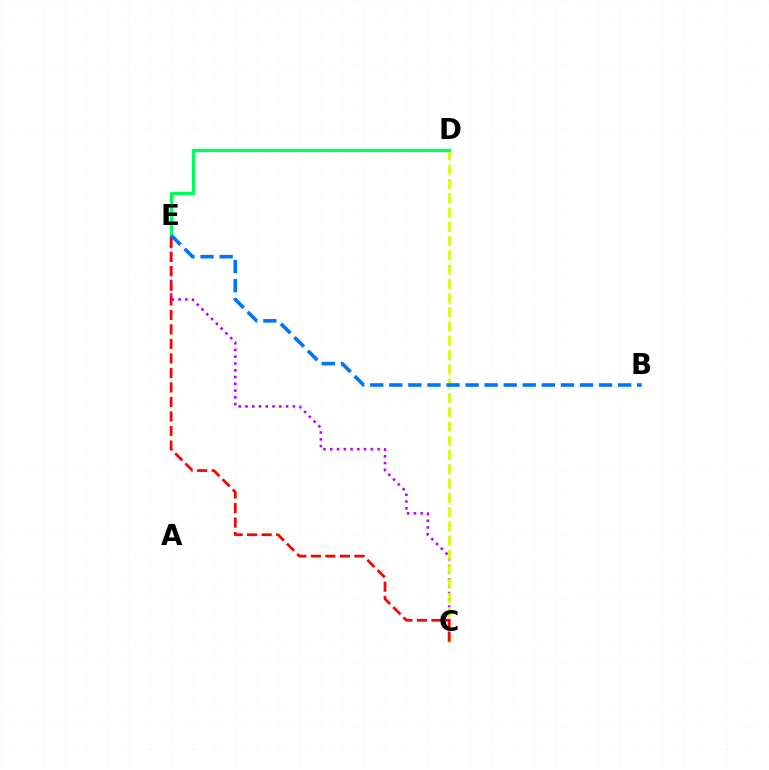{('C', 'E'): [{'color': '#b900ff', 'line_style': 'dotted', 'thickness': 1.84}, {'color': '#ff0000', 'line_style': 'dashed', 'thickness': 1.97}], ('C', 'D'): [{'color': '#d1ff00', 'line_style': 'dashed', 'thickness': 1.94}], ('D', 'E'): [{'color': '#00ff5c', 'line_style': 'solid', 'thickness': 2.36}], ('B', 'E'): [{'color': '#0074ff', 'line_style': 'dashed', 'thickness': 2.59}]}